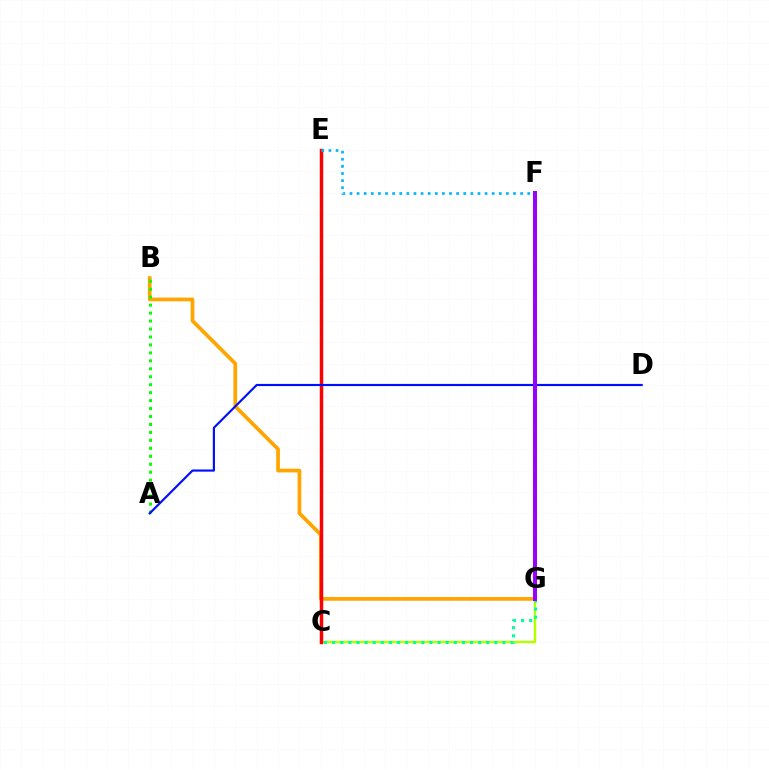{('B', 'G'): [{'color': '#ffa500', 'line_style': 'solid', 'thickness': 2.68}], ('C', 'G'): [{'color': '#b3ff00', 'line_style': 'solid', 'thickness': 1.76}, {'color': '#00ff9d', 'line_style': 'dotted', 'thickness': 2.2}], ('A', 'B'): [{'color': '#08ff00', 'line_style': 'dotted', 'thickness': 2.16}], ('C', 'E'): [{'color': '#ff0000', 'line_style': 'solid', 'thickness': 2.5}], ('F', 'G'): [{'color': '#ff00bd', 'line_style': 'solid', 'thickness': 1.9}, {'color': '#9b00ff', 'line_style': 'solid', 'thickness': 2.87}], ('E', 'F'): [{'color': '#00b5ff', 'line_style': 'dotted', 'thickness': 1.93}], ('A', 'D'): [{'color': '#0010ff', 'line_style': 'solid', 'thickness': 1.56}]}